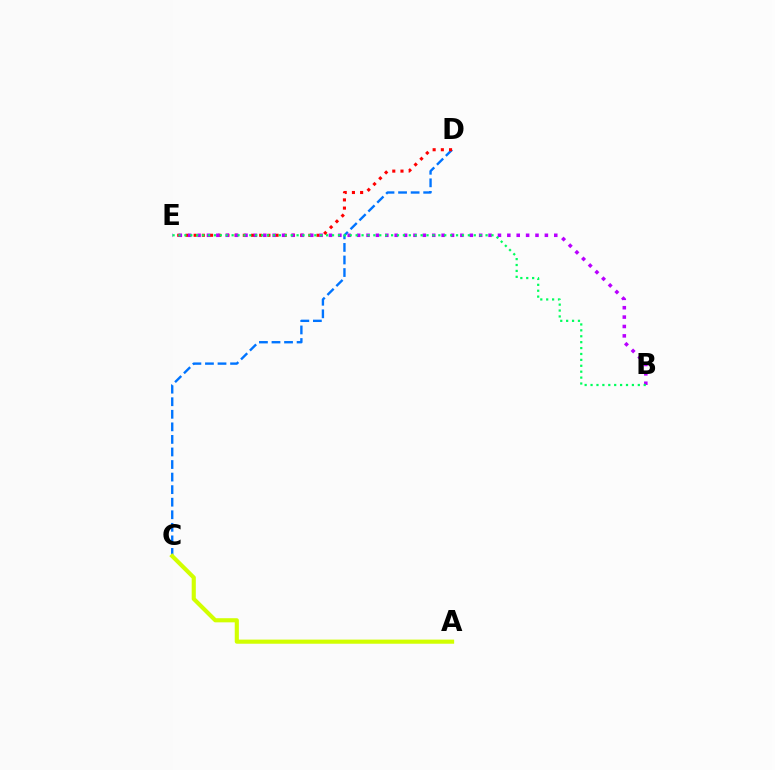{('C', 'D'): [{'color': '#0074ff', 'line_style': 'dashed', 'thickness': 1.71}], ('D', 'E'): [{'color': '#ff0000', 'line_style': 'dotted', 'thickness': 2.23}], ('B', 'E'): [{'color': '#b900ff', 'line_style': 'dotted', 'thickness': 2.55}, {'color': '#00ff5c', 'line_style': 'dotted', 'thickness': 1.6}], ('A', 'C'): [{'color': '#d1ff00', 'line_style': 'solid', 'thickness': 2.97}]}